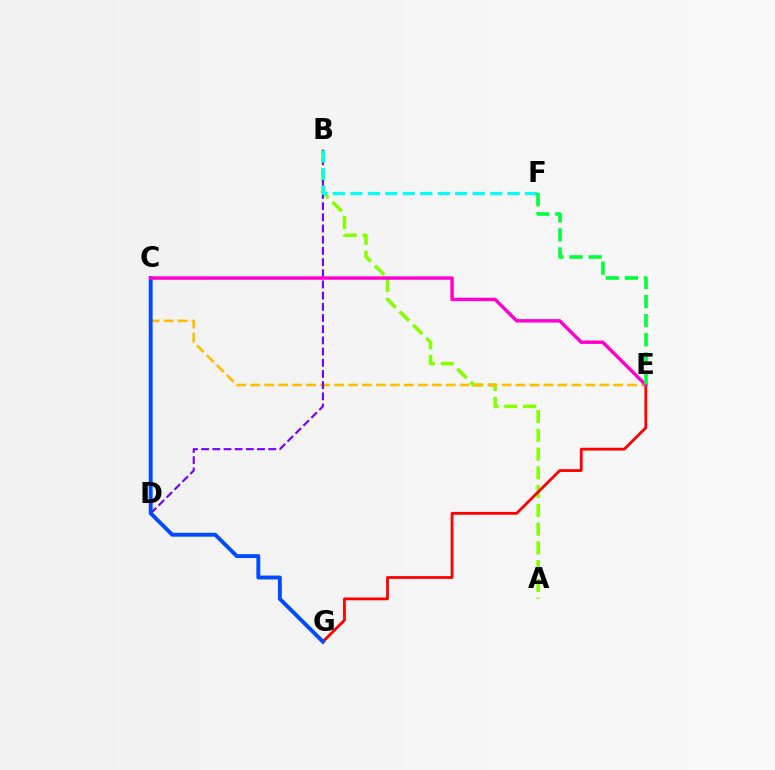{('A', 'B'): [{'color': '#84ff00', 'line_style': 'dashed', 'thickness': 2.55}], ('C', 'E'): [{'color': '#ffbd00', 'line_style': 'dashed', 'thickness': 1.9}, {'color': '#ff00cf', 'line_style': 'solid', 'thickness': 2.46}], ('B', 'D'): [{'color': '#7200ff', 'line_style': 'dashed', 'thickness': 1.52}], ('B', 'F'): [{'color': '#00fff6', 'line_style': 'dashed', 'thickness': 2.37}], ('E', 'G'): [{'color': '#ff0000', 'line_style': 'solid', 'thickness': 2.02}], ('C', 'G'): [{'color': '#004bff', 'line_style': 'solid', 'thickness': 2.81}], ('E', 'F'): [{'color': '#00ff39', 'line_style': 'dashed', 'thickness': 2.59}]}